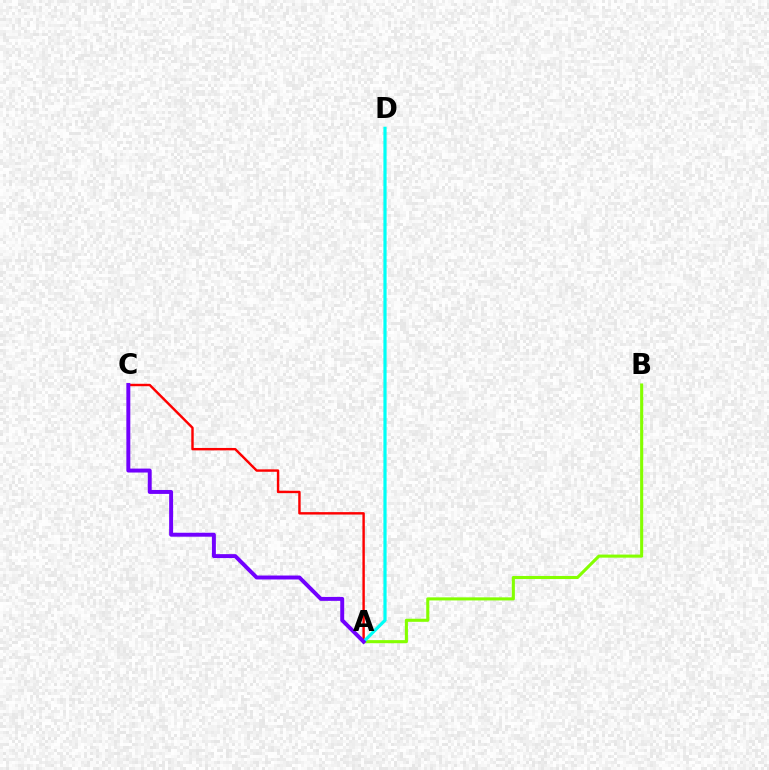{('A', 'B'): [{'color': '#84ff00', 'line_style': 'solid', 'thickness': 2.21}], ('A', 'C'): [{'color': '#ff0000', 'line_style': 'solid', 'thickness': 1.74}, {'color': '#7200ff', 'line_style': 'solid', 'thickness': 2.84}], ('A', 'D'): [{'color': '#00fff6', 'line_style': 'solid', 'thickness': 2.3}]}